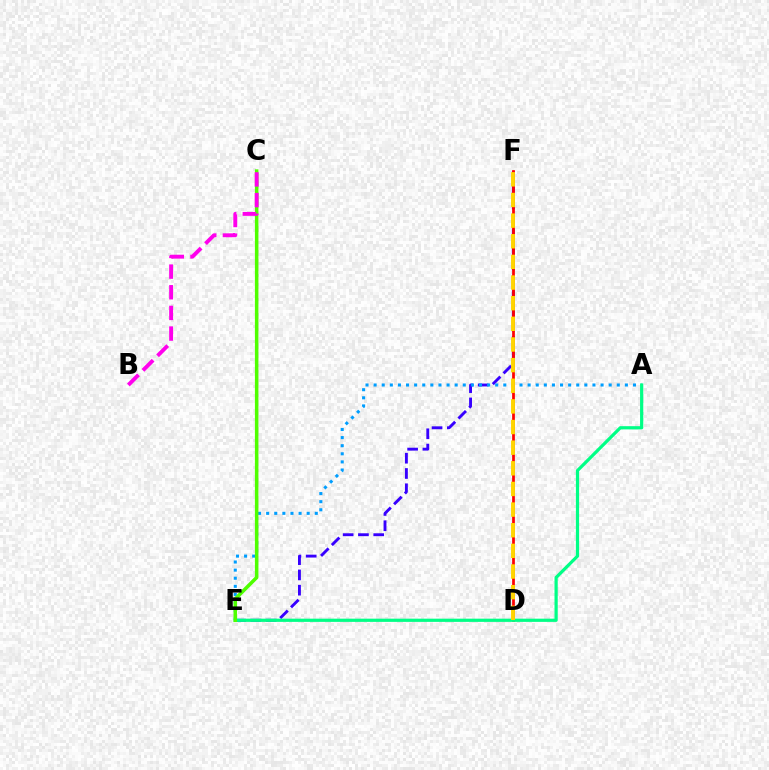{('E', 'F'): [{'color': '#3700ff', 'line_style': 'dashed', 'thickness': 2.08}], ('A', 'E'): [{'color': '#009eff', 'line_style': 'dotted', 'thickness': 2.2}, {'color': '#00ff86', 'line_style': 'solid', 'thickness': 2.31}], ('D', 'F'): [{'color': '#ff0000', 'line_style': 'solid', 'thickness': 1.97}, {'color': '#ffd500', 'line_style': 'dashed', 'thickness': 2.8}], ('C', 'E'): [{'color': '#4fff00', 'line_style': 'solid', 'thickness': 2.54}], ('B', 'C'): [{'color': '#ff00ed', 'line_style': 'dashed', 'thickness': 2.81}]}